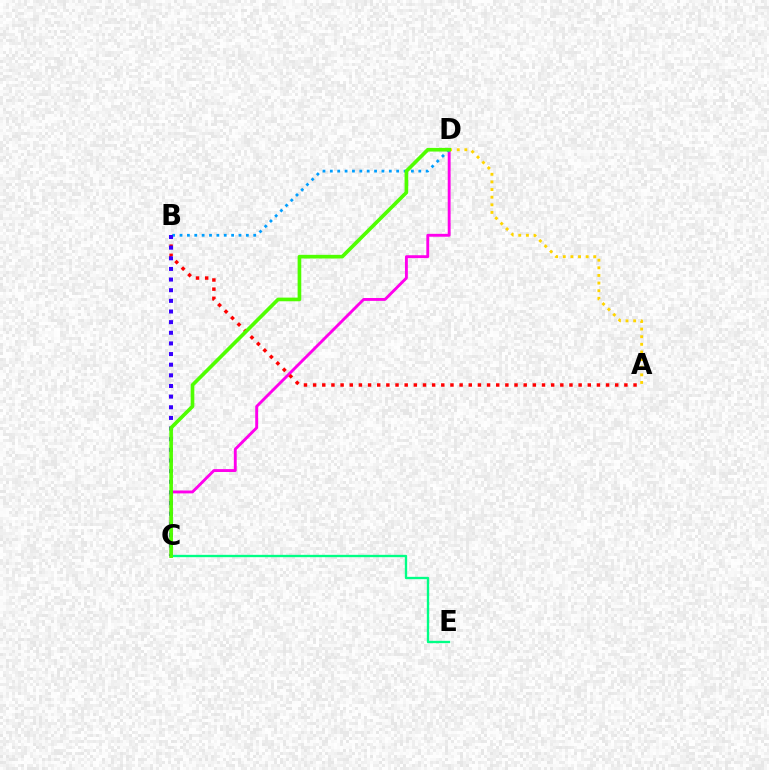{('C', 'D'): [{'color': '#ff00ed', 'line_style': 'solid', 'thickness': 2.08}, {'color': '#4fff00', 'line_style': 'solid', 'thickness': 2.63}], ('A', 'B'): [{'color': '#ff0000', 'line_style': 'dotted', 'thickness': 2.49}], ('A', 'D'): [{'color': '#ffd500', 'line_style': 'dotted', 'thickness': 2.07}], ('B', 'D'): [{'color': '#009eff', 'line_style': 'dotted', 'thickness': 2.0}], ('B', 'C'): [{'color': '#3700ff', 'line_style': 'dotted', 'thickness': 2.89}], ('C', 'E'): [{'color': '#00ff86', 'line_style': 'solid', 'thickness': 1.68}]}